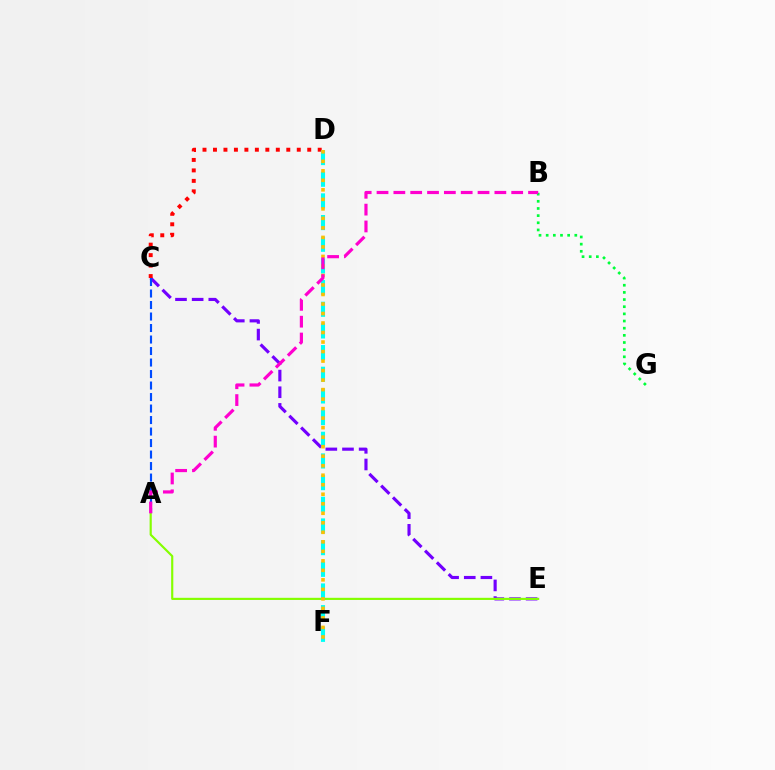{('C', 'E'): [{'color': '#7200ff', 'line_style': 'dashed', 'thickness': 2.26}], ('C', 'D'): [{'color': '#ff0000', 'line_style': 'dotted', 'thickness': 2.85}], ('A', 'E'): [{'color': '#84ff00', 'line_style': 'solid', 'thickness': 1.56}], ('D', 'F'): [{'color': '#00fff6', 'line_style': 'dashed', 'thickness': 2.94}, {'color': '#ffbd00', 'line_style': 'dotted', 'thickness': 2.58}], ('A', 'C'): [{'color': '#004bff', 'line_style': 'dashed', 'thickness': 1.56}], ('B', 'G'): [{'color': '#00ff39', 'line_style': 'dotted', 'thickness': 1.94}], ('A', 'B'): [{'color': '#ff00cf', 'line_style': 'dashed', 'thickness': 2.29}]}